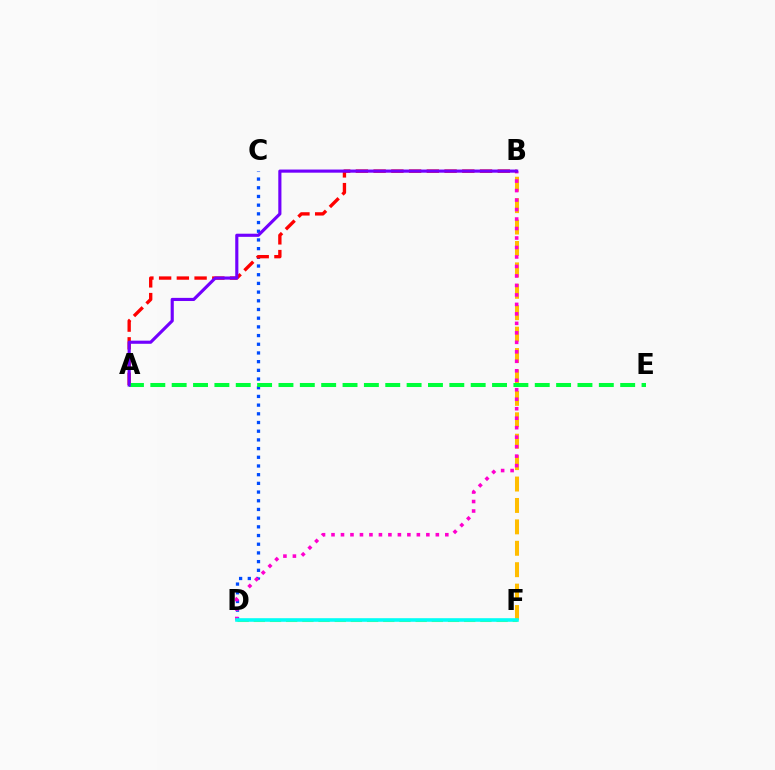{('B', 'F'): [{'color': '#ffbd00', 'line_style': 'dashed', 'thickness': 2.91}], ('C', 'D'): [{'color': '#004bff', 'line_style': 'dotted', 'thickness': 2.36}], ('D', 'F'): [{'color': '#84ff00', 'line_style': 'dashed', 'thickness': 2.2}, {'color': '#00fff6', 'line_style': 'solid', 'thickness': 2.59}], ('B', 'D'): [{'color': '#ff00cf', 'line_style': 'dotted', 'thickness': 2.58}], ('A', 'B'): [{'color': '#ff0000', 'line_style': 'dashed', 'thickness': 2.41}, {'color': '#7200ff', 'line_style': 'solid', 'thickness': 2.26}], ('A', 'E'): [{'color': '#00ff39', 'line_style': 'dashed', 'thickness': 2.9}]}